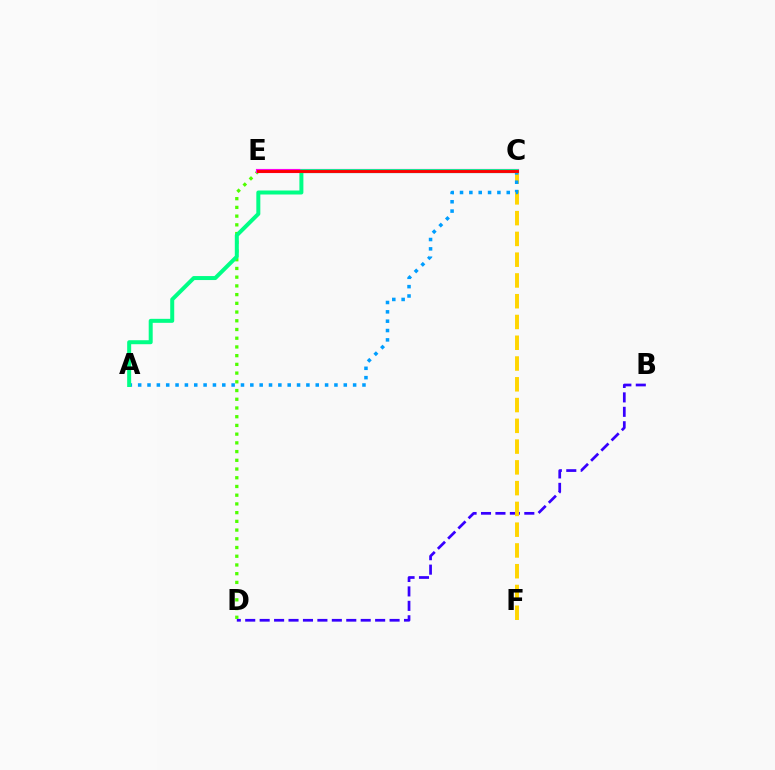{('B', 'D'): [{'color': '#3700ff', 'line_style': 'dashed', 'thickness': 1.96}], ('D', 'E'): [{'color': '#4fff00', 'line_style': 'dotted', 'thickness': 2.37}], ('C', 'E'): [{'color': '#ff00ed', 'line_style': 'solid', 'thickness': 2.98}, {'color': '#ff0000', 'line_style': 'solid', 'thickness': 2.09}], ('C', 'F'): [{'color': '#ffd500', 'line_style': 'dashed', 'thickness': 2.82}], ('A', 'C'): [{'color': '#009eff', 'line_style': 'dotted', 'thickness': 2.54}, {'color': '#00ff86', 'line_style': 'solid', 'thickness': 2.87}]}